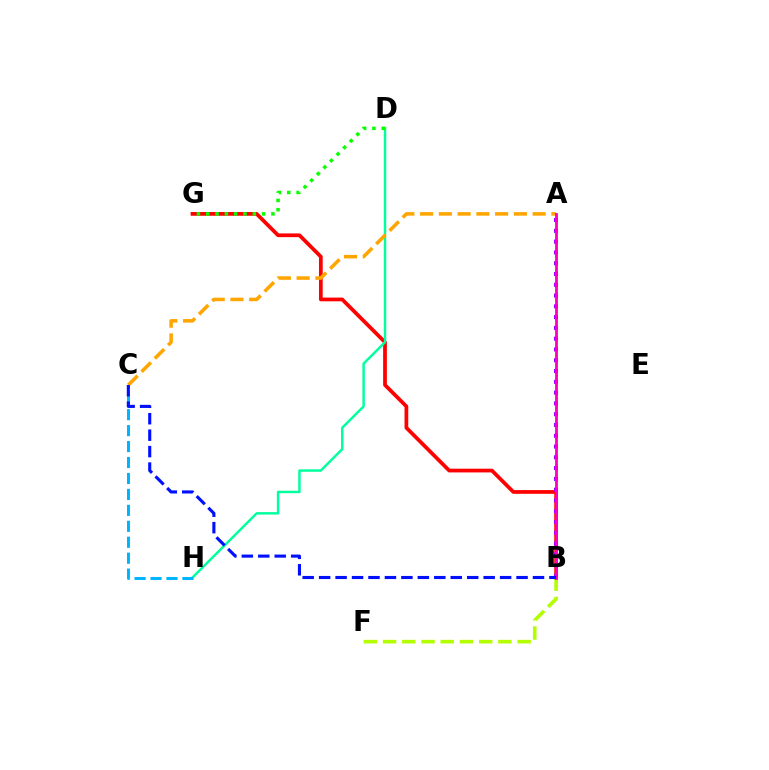{('B', 'G'): [{'color': '#ff0000', 'line_style': 'solid', 'thickness': 2.69}], ('D', 'H'): [{'color': '#00ff9d', 'line_style': 'solid', 'thickness': 1.77}], ('B', 'F'): [{'color': '#b3ff00', 'line_style': 'dashed', 'thickness': 2.61}], ('A', 'C'): [{'color': '#ffa500', 'line_style': 'dashed', 'thickness': 2.55}], ('C', 'H'): [{'color': '#00b5ff', 'line_style': 'dashed', 'thickness': 2.17}], ('A', 'B'): [{'color': '#9b00ff', 'line_style': 'dotted', 'thickness': 2.93}, {'color': '#ff00bd', 'line_style': 'solid', 'thickness': 2.01}], ('D', 'G'): [{'color': '#08ff00', 'line_style': 'dotted', 'thickness': 2.53}], ('B', 'C'): [{'color': '#0010ff', 'line_style': 'dashed', 'thickness': 2.23}]}